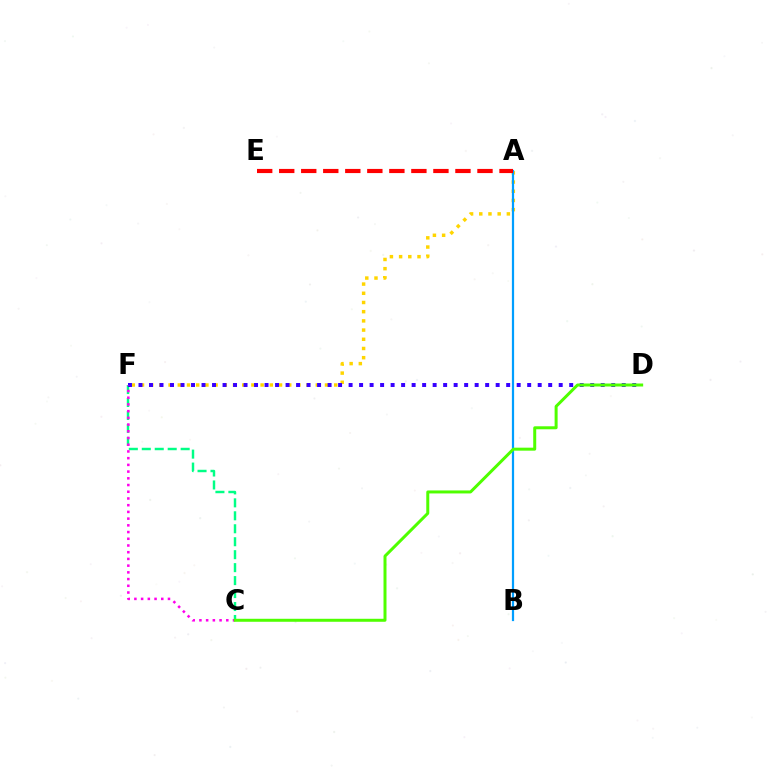{('C', 'F'): [{'color': '#00ff86', 'line_style': 'dashed', 'thickness': 1.76}, {'color': '#ff00ed', 'line_style': 'dotted', 'thickness': 1.83}], ('A', 'F'): [{'color': '#ffd500', 'line_style': 'dotted', 'thickness': 2.5}], ('A', 'B'): [{'color': '#009eff', 'line_style': 'solid', 'thickness': 1.6}], ('A', 'E'): [{'color': '#ff0000', 'line_style': 'dashed', 'thickness': 2.99}], ('D', 'F'): [{'color': '#3700ff', 'line_style': 'dotted', 'thickness': 2.85}], ('C', 'D'): [{'color': '#4fff00', 'line_style': 'solid', 'thickness': 2.15}]}